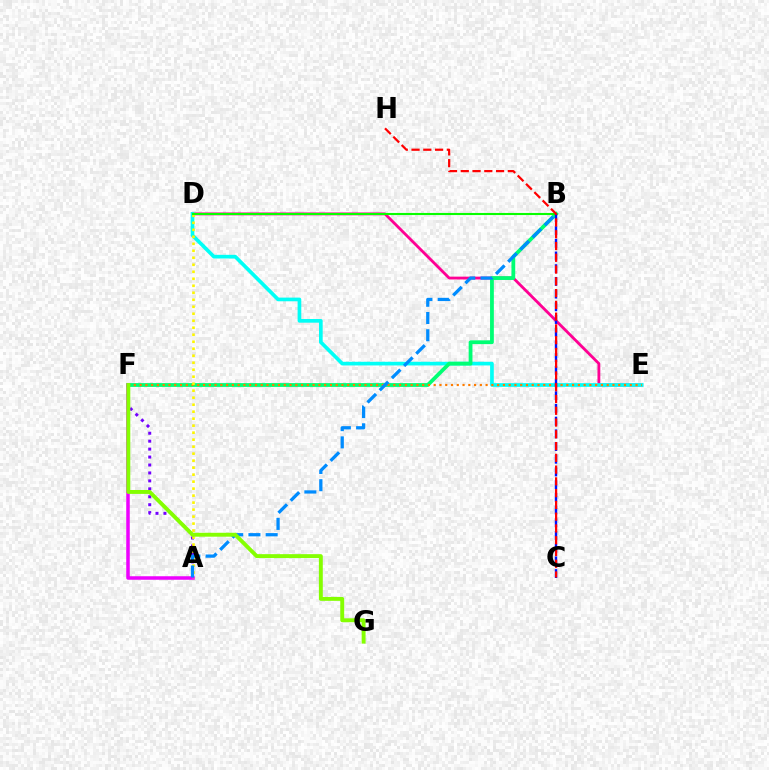{('D', 'E'): [{'color': '#ff0094', 'line_style': 'solid', 'thickness': 2.04}, {'color': '#00fff6', 'line_style': 'solid', 'thickness': 2.65}], ('B', 'F'): [{'color': '#00ff74', 'line_style': 'solid', 'thickness': 2.73}], ('A', 'F'): [{'color': '#7200ff', 'line_style': 'dotted', 'thickness': 2.16}, {'color': '#ee00ff', 'line_style': 'solid', 'thickness': 2.52}], ('E', 'F'): [{'color': '#ff7c00', 'line_style': 'dotted', 'thickness': 1.57}], ('A', 'D'): [{'color': '#fcf500', 'line_style': 'dotted', 'thickness': 1.9}], ('A', 'B'): [{'color': '#008cff', 'line_style': 'dashed', 'thickness': 2.34}], ('B', 'D'): [{'color': '#08ff00', 'line_style': 'solid', 'thickness': 1.52}], ('B', 'C'): [{'color': '#0010ff', 'line_style': 'dashed', 'thickness': 1.73}], ('F', 'G'): [{'color': '#84ff00', 'line_style': 'solid', 'thickness': 2.81}], ('C', 'H'): [{'color': '#ff0000', 'line_style': 'dashed', 'thickness': 1.6}]}